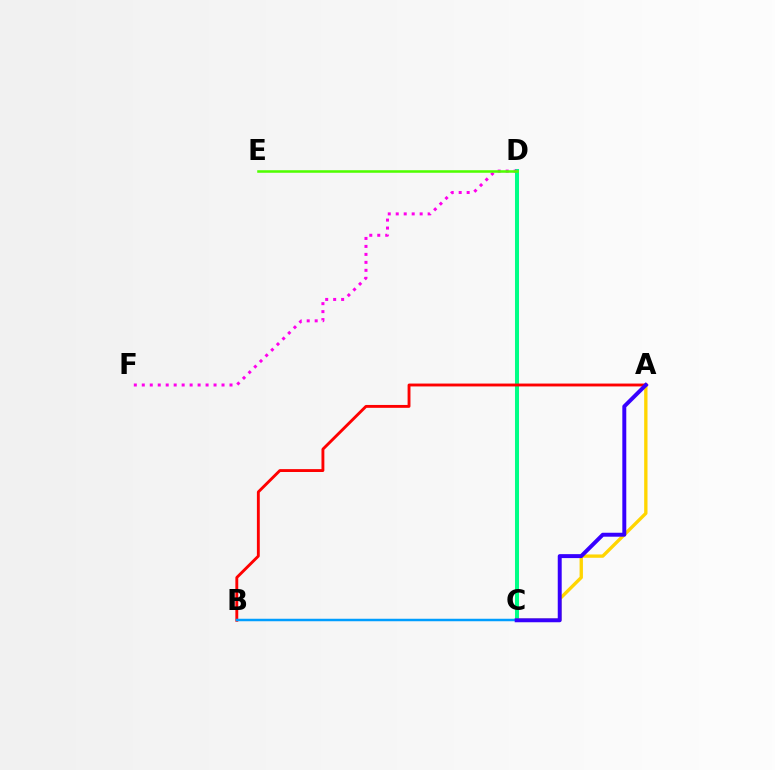{('C', 'D'): [{'color': '#00ff86', 'line_style': 'solid', 'thickness': 2.9}], ('A', 'C'): [{'color': '#ffd500', 'line_style': 'solid', 'thickness': 2.4}, {'color': '#3700ff', 'line_style': 'solid', 'thickness': 2.84}], ('A', 'B'): [{'color': '#ff0000', 'line_style': 'solid', 'thickness': 2.07}], ('D', 'F'): [{'color': '#ff00ed', 'line_style': 'dotted', 'thickness': 2.17}], ('B', 'C'): [{'color': '#009eff', 'line_style': 'solid', 'thickness': 1.79}], ('D', 'E'): [{'color': '#4fff00', 'line_style': 'solid', 'thickness': 1.83}]}